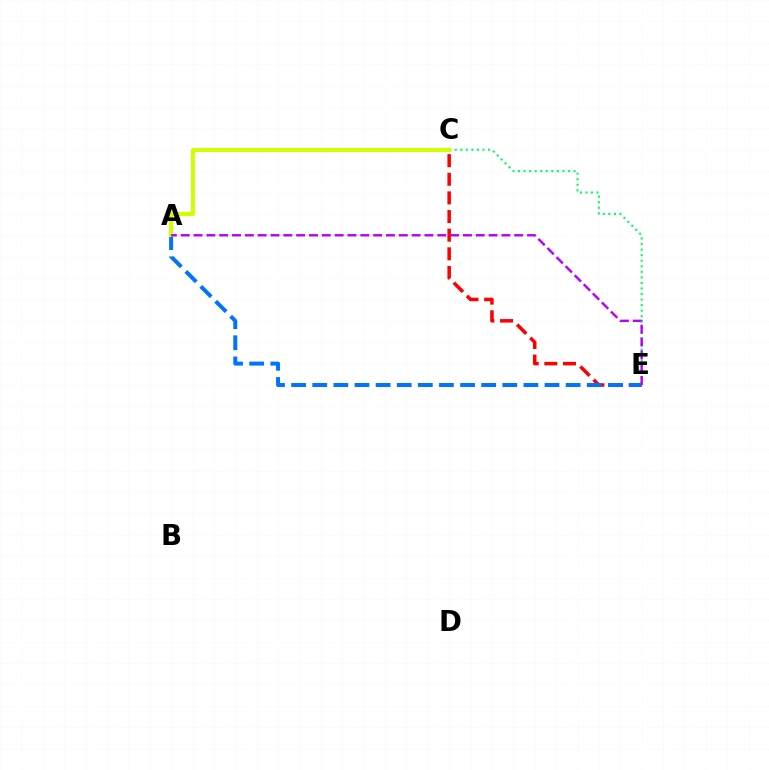{('C', 'E'): [{'color': '#ff0000', 'line_style': 'dashed', 'thickness': 2.53}, {'color': '#00ff5c', 'line_style': 'dotted', 'thickness': 1.51}], ('A', 'E'): [{'color': '#0074ff', 'line_style': 'dashed', 'thickness': 2.87}, {'color': '#b900ff', 'line_style': 'dashed', 'thickness': 1.74}], ('A', 'C'): [{'color': '#d1ff00', 'line_style': 'solid', 'thickness': 2.93}]}